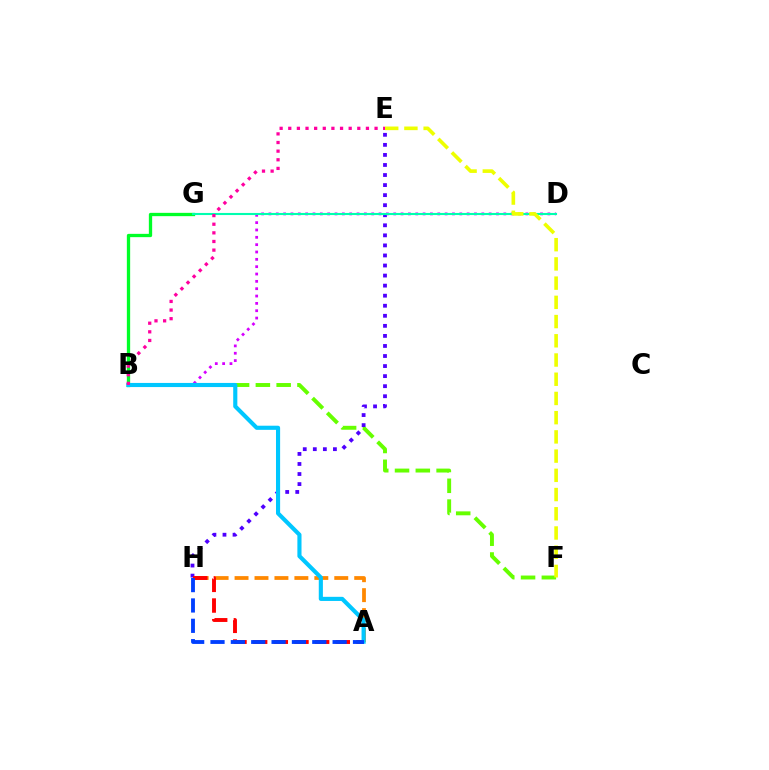{('B', 'F'): [{'color': '#66ff00', 'line_style': 'dashed', 'thickness': 2.82}], ('E', 'H'): [{'color': '#4f00ff', 'line_style': 'dotted', 'thickness': 2.73}], ('B', 'G'): [{'color': '#00ff27', 'line_style': 'solid', 'thickness': 2.38}], ('A', 'H'): [{'color': '#ff8800', 'line_style': 'dashed', 'thickness': 2.71}, {'color': '#ff0000', 'line_style': 'dashed', 'thickness': 2.81}, {'color': '#003fff', 'line_style': 'dashed', 'thickness': 2.76}], ('B', 'D'): [{'color': '#d600ff', 'line_style': 'dotted', 'thickness': 1.99}], ('A', 'B'): [{'color': '#00c7ff', 'line_style': 'solid', 'thickness': 2.97}], ('D', 'G'): [{'color': '#00ffaf', 'line_style': 'solid', 'thickness': 1.51}], ('B', 'E'): [{'color': '#ff00a0', 'line_style': 'dotted', 'thickness': 2.34}], ('E', 'F'): [{'color': '#eeff00', 'line_style': 'dashed', 'thickness': 2.61}]}